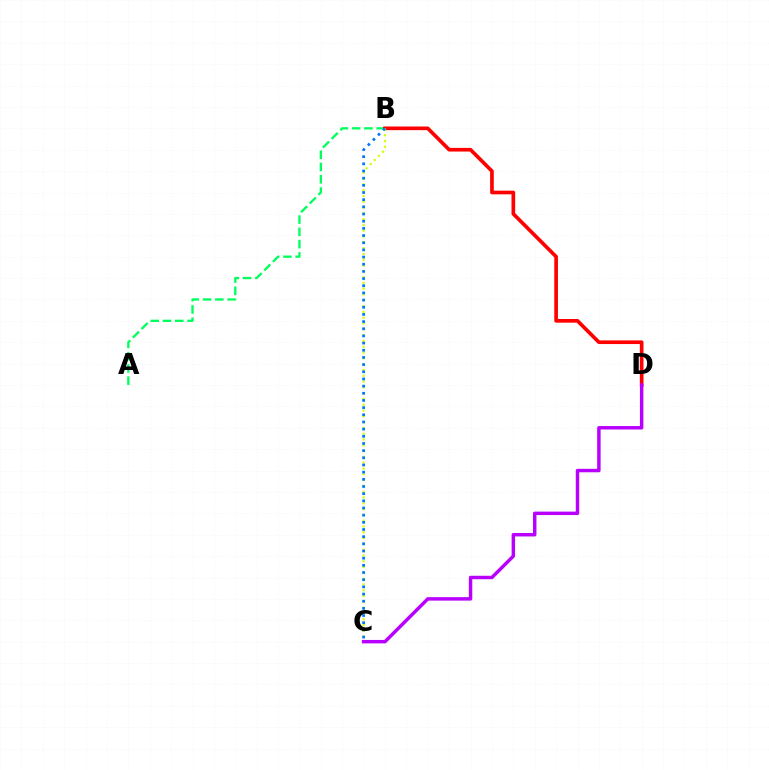{('A', 'B'): [{'color': '#00ff5c', 'line_style': 'dashed', 'thickness': 1.67}], ('B', 'D'): [{'color': '#ff0000', 'line_style': 'solid', 'thickness': 2.64}], ('B', 'C'): [{'color': '#d1ff00', 'line_style': 'dotted', 'thickness': 1.58}, {'color': '#0074ff', 'line_style': 'dotted', 'thickness': 1.95}], ('C', 'D'): [{'color': '#b900ff', 'line_style': 'solid', 'thickness': 2.48}]}